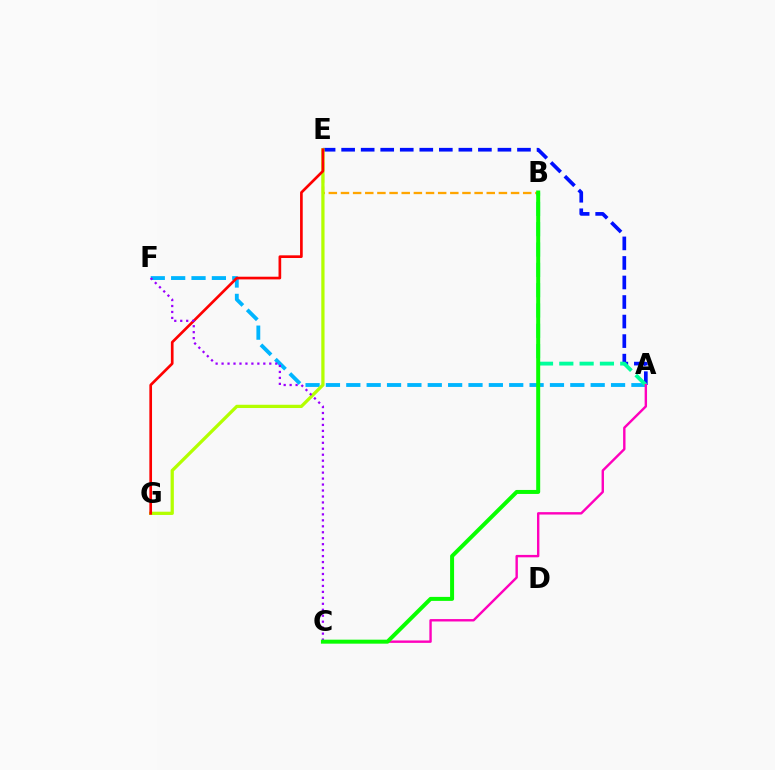{('A', 'E'): [{'color': '#0010ff', 'line_style': 'dashed', 'thickness': 2.65}], ('A', 'F'): [{'color': '#00b5ff', 'line_style': 'dashed', 'thickness': 2.77}], ('B', 'E'): [{'color': '#ffa500', 'line_style': 'dashed', 'thickness': 1.65}], ('E', 'G'): [{'color': '#b3ff00', 'line_style': 'solid', 'thickness': 2.35}, {'color': '#ff0000', 'line_style': 'solid', 'thickness': 1.93}], ('A', 'B'): [{'color': '#00ff9d', 'line_style': 'dashed', 'thickness': 2.76}], ('A', 'C'): [{'color': '#ff00bd', 'line_style': 'solid', 'thickness': 1.73}], ('C', 'F'): [{'color': '#9b00ff', 'line_style': 'dotted', 'thickness': 1.62}], ('B', 'C'): [{'color': '#08ff00', 'line_style': 'solid', 'thickness': 2.87}]}